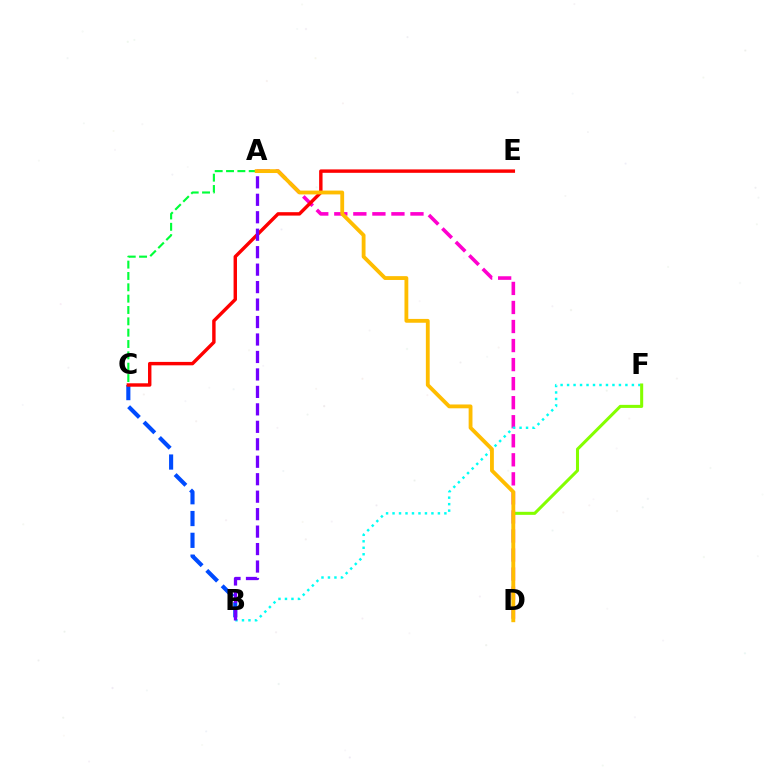{('A', 'C'): [{'color': '#00ff39', 'line_style': 'dashed', 'thickness': 1.54}], ('B', 'C'): [{'color': '#004bff', 'line_style': 'dashed', 'thickness': 2.96}], ('A', 'D'): [{'color': '#ff00cf', 'line_style': 'dashed', 'thickness': 2.59}, {'color': '#ffbd00', 'line_style': 'solid', 'thickness': 2.76}], ('B', 'F'): [{'color': '#00fff6', 'line_style': 'dotted', 'thickness': 1.76}], ('D', 'F'): [{'color': '#84ff00', 'line_style': 'solid', 'thickness': 2.19}], ('C', 'E'): [{'color': '#ff0000', 'line_style': 'solid', 'thickness': 2.46}], ('A', 'B'): [{'color': '#7200ff', 'line_style': 'dashed', 'thickness': 2.37}]}